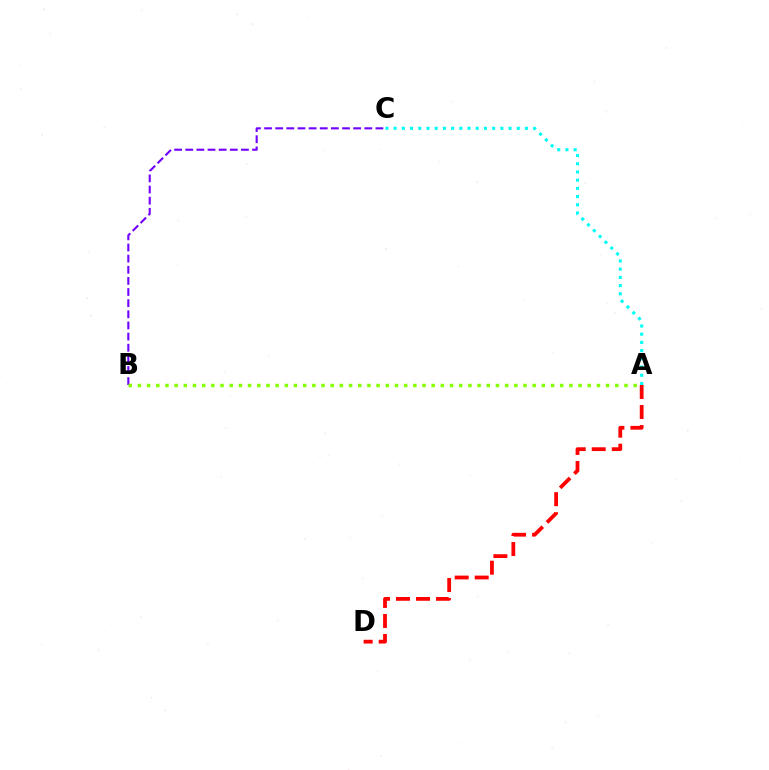{('A', 'D'): [{'color': '#ff0000', 'line_style': 'dashed', 'thickness': 2.72}], ('B', 'C'): [{'color': '#7200ff', 'line_style': 'dashed', 'thickness': 1.51}], ('A', 'C'): [{'color': '#00fff6', 'line_style': 'dotted', 'thickness': 2.23}], ('A', 'B'): [{'color': '#84ff00', 'line_style': 'dotted', 'thickness': 2.49}]}